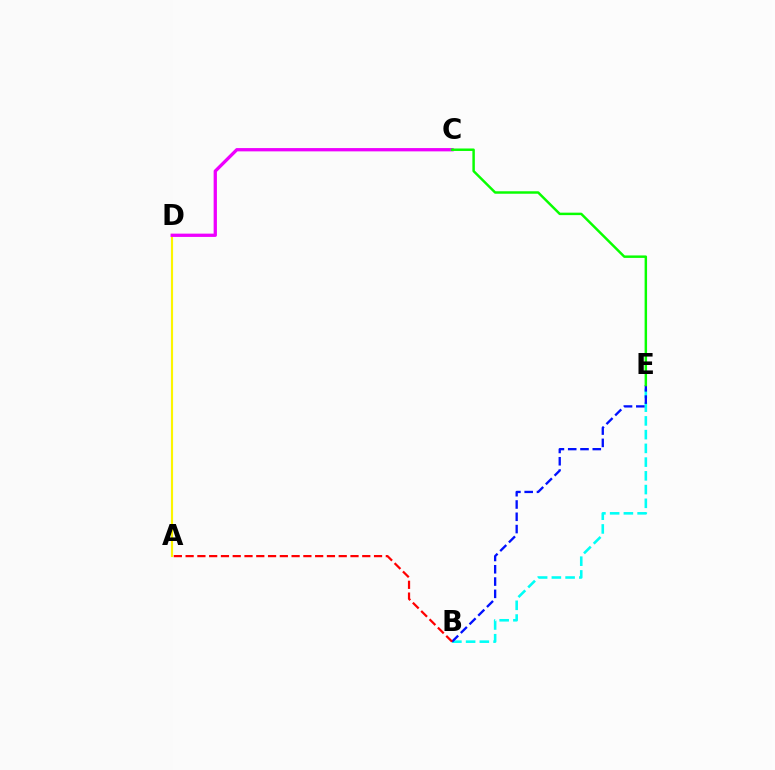{('A', 'D'): [{'color': '#fcf500', 'line_style': 'solid', 'thickness': 1.55}], ('C', 'D'): [{'color': '#ee00ff', 'line_style': 'solid', 'thickness': 2.37}], ('B', 'E'): [{'color': '#00fff6', 'line_style': 'dashed', 'thickness': 1.87}, {'color': '#0010ff', 'line_style': 'dashed', 'thickness': 1.67}], ('A', 'B'): [{'color': '#ff0000', 'line_style': 'dashed', 'thickness': 1.6}], ('C', 'E'): [{'color': '#08ff00', 'line_style': 'solid', 'thickness': 1.78}]}